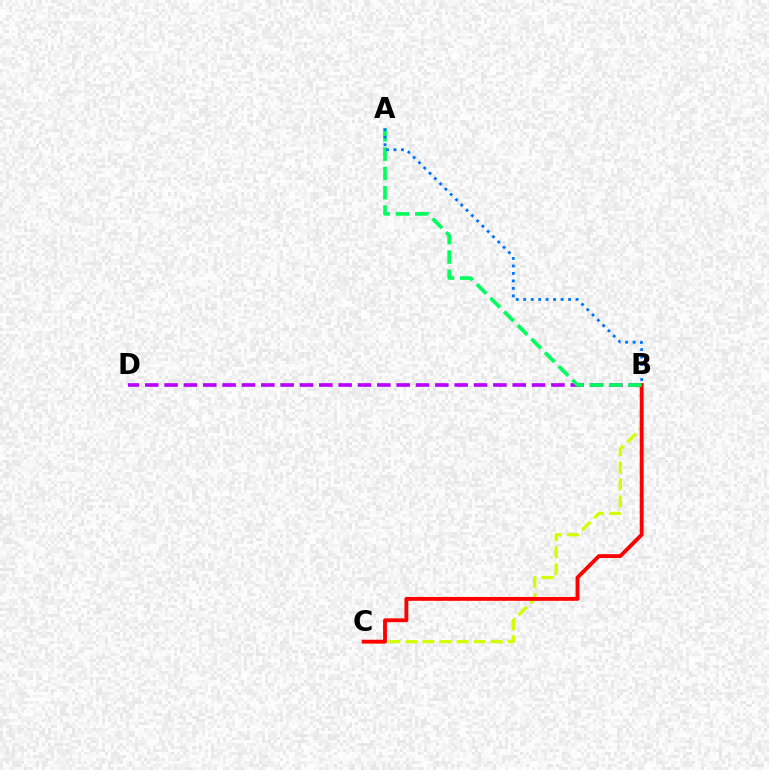{('B', 'D'): [{'color': '#b900ff', 'line_style': 'dashed', 'thickness': 2.63}], ('B', 'C'): [{'color': '#d1ff00', 'line_style': 'dashed', 'thickness': 2.32}, {'color': '#ff0000', 'line_style': 'solid', 'thickness': 2.77}], ('A', 'B'): [{'color': '#00ff5c', 'line_style': 'dashed', 'thickness': 2.62}, {'color': '#0074ff', 'line_style': 'dotted', 'thickness': 2.03}]}